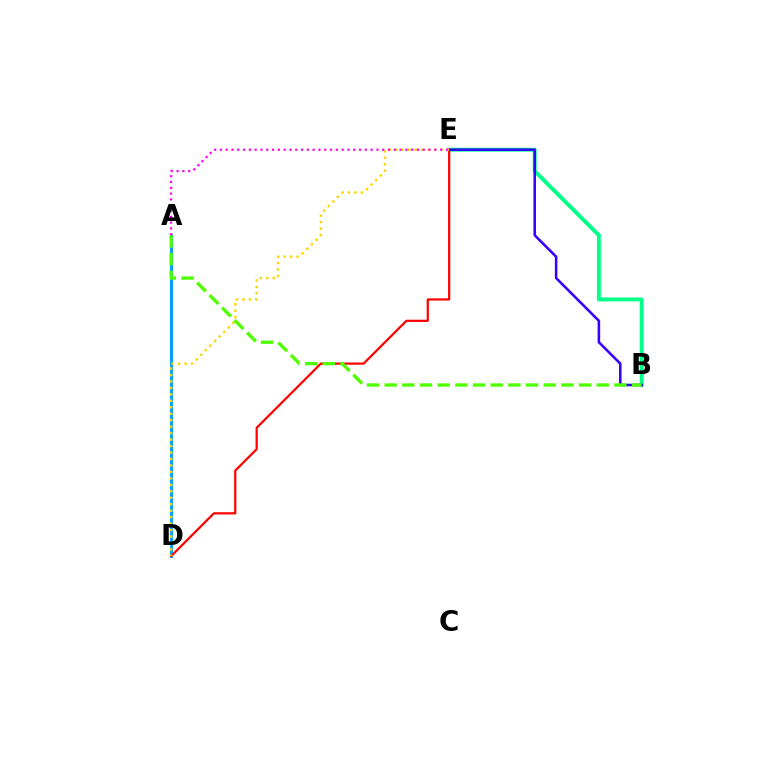{('B', 'E'): [{'color': '#00ff86', 'line_style': 'solid', 'thickness': 2.82}, {'color': '#3700ff', 'line_style': 'solid', 'thickness': 1.84}], ('A', 'D'): [{'color': '#009eff', 'line_style': 'solid', 'thickness': 2.1}], ('D', 'E'): [{'color': '#ff0000', 'line_style': 'solid', 'thickness': 1.6}, {'color': '#ffd500', 'line_style': 'dotted', 'thickness': 1.76}], ('A', 'E'): [{'color': '#ff00ed', 'line_style': 'dotted', 'thickness': 1.57}], ('A', 'B'): [{'color': '#4fff00', 'line_style': 'dashed', 'thickness': 2.4}]}